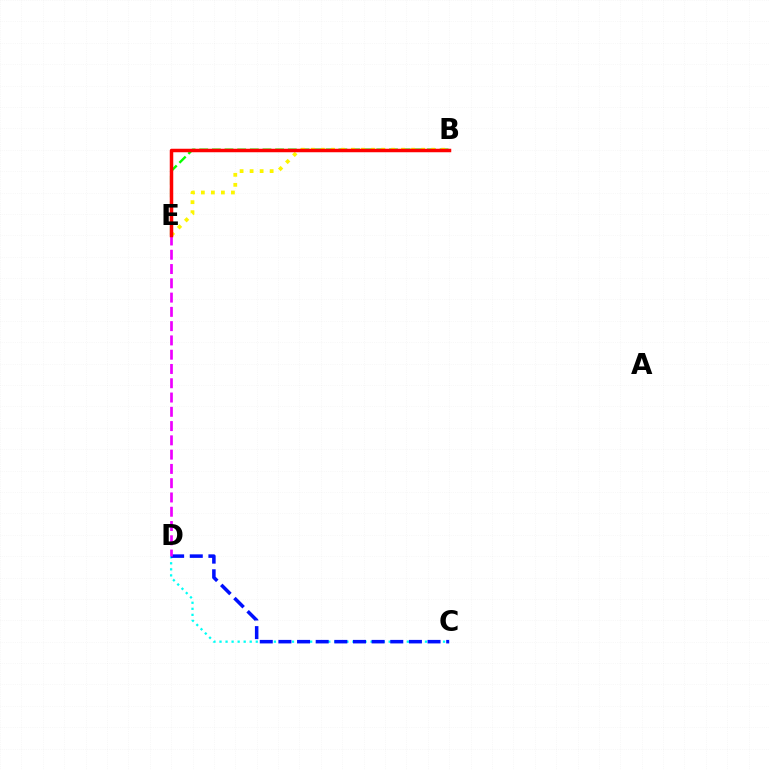{('C', 'D'): [{'color': '#00fff6', 'line_style': 'dotted', 'thickness': 1.64}, {'color': '#0010ff', 'line_style': 'dashed', 'thickness': 2.53}], ('B', 'E'): [{'color': '#08ff00', 'line_style': 'dashed', 'thickness': 1.72}, {'color': '#fcf500', 'line_style': 'dotted', 'thickness': 2.72}, {'color': '#ff0000', 'line_style': 'solid', 'thickness': 2.51}], ('D', 'E'): [{'color': '#ee00ff', 'line_style': 'dashed', 'thickness': 1.94}]}